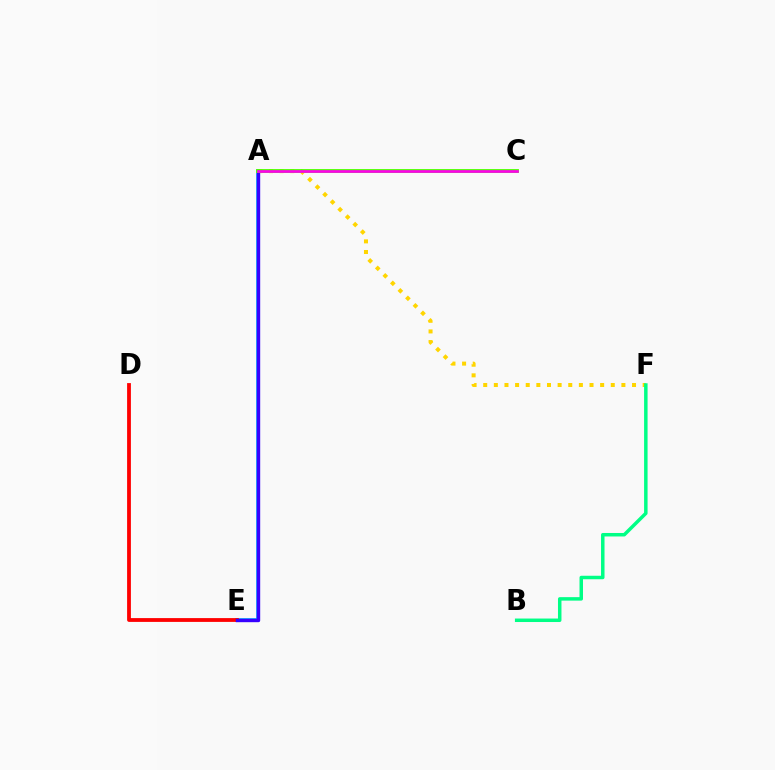{('A', 'E'): [{'color': '#009eff', 'line_style': 'solid', 'thickness': 2.62}, {'color': '#3700ff', 'line_style': 'solid', 'thickness': 2.44}], ('D', 'E'): [{'color': '#ff0000', 'line_style': 'solid', 'thickness': 2.74}], ('A', 'F'): [{'color': '#ffd500', 'line_style': 'dotted', 'thickness': 2.89}], ('B', 'F'): [{'color': '#00ff86', 'line_style': 'solid', 'thickness': 2.51}], ('A', 'C'): [{'color': '#4fff00', 'line_style': 'solid', 'thickness': 2.76}, {'color': '#ff00ed', 'line_style': 'solid', 'thickness': 1.92}]}